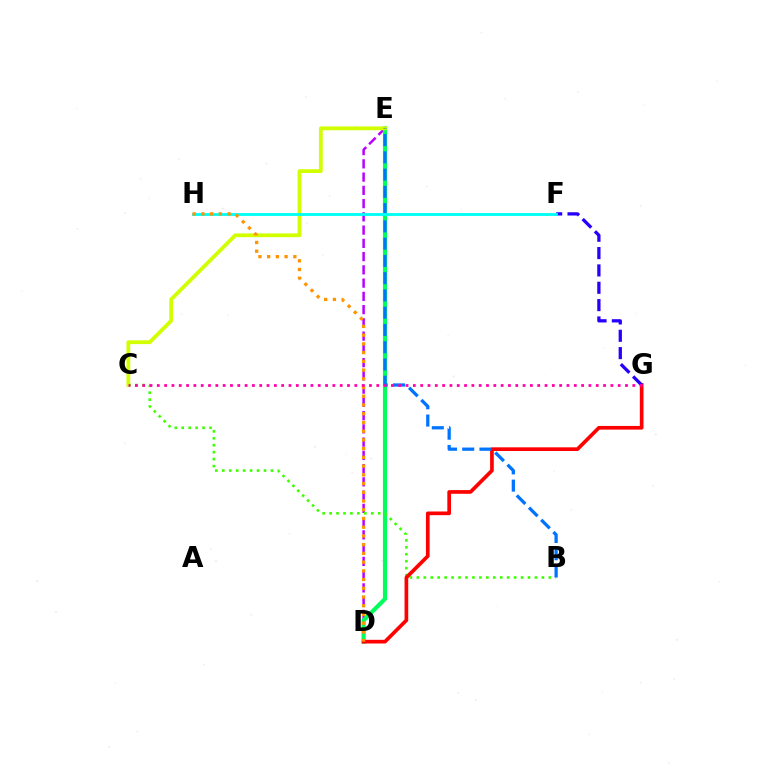{('D', 'E'): [{'color': '#b900ff', 'line_style': 'dashed', 'thickness': 1.8}, {'color': '#00ff5c', 'line_style': 'solid', 'thickness': 2.98}], ('B', 'C'): [{'color': '#3dff00', 'line_style': 'dotted', 'thickness': 1.89}], ('C', 'E'): [{'color': '#d1ff00', 'line_style': 'solid', 'thickness': 2.72}], ('D', 'G'): [{'color': '#ff0000', 'line_style': 'solid', 'thickness': 2.65}], ('F', 'G'): [{'color': '#2500ff', 'line_style': 'dashed', 'thickness': 2.36}], ('B', 'E'): [{'color': '#0074ff', 'line_style': 'dashed', 'thickness': 2.35}], ('F', 'H'): [{'color': '#00fff6', 'line_style': 'solid', 'thickness': 2.06}], ('D', 'H'): [{'color': '#ff9400', 'line_style': 'dotted', 'thickness': 2.37}], ('C', 'G'): [{'color': '#ff00ac', 'line_style': 'dotted', 'thickness': 1.99}]}